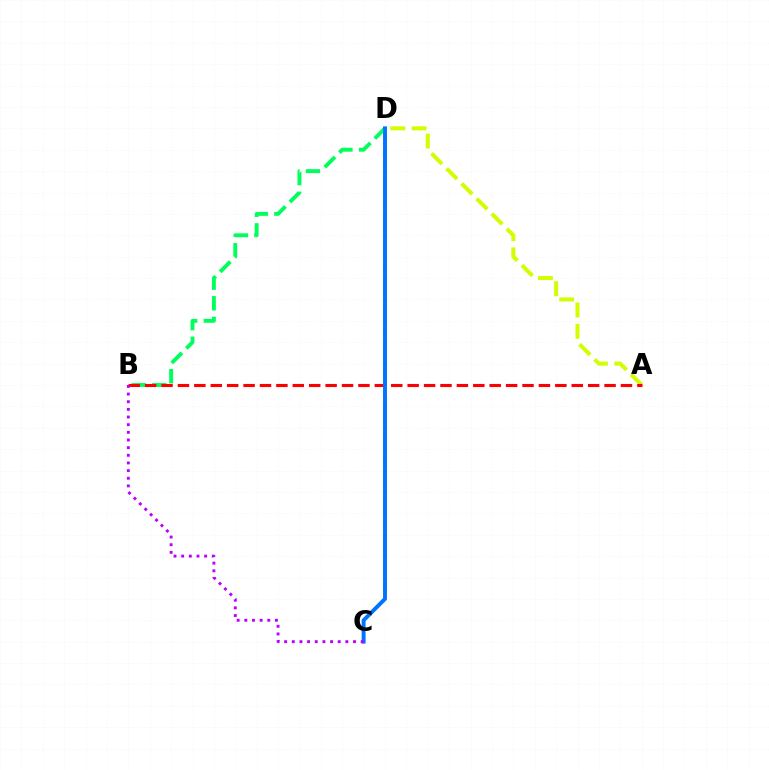{('A', 'D'): [{'color': '#d1ff00', 'line_style': 'dashed', 'thickness': 2.9}], ('B', 'D'): [{'color': '#00ff5c', 'line_style': 'dashed', 'thickness': 2.8}], ('A', 'B'): [{'color': '#ff0000', 'line_style': 'dashed', 'thickness': 2.23}], ('C', 'D'): [{'color': '#0074ff', 'line_style': 'solid', 'thickness': 2.83}], ('B', 'C'): [{'color': '#b900ff', 'line_style': 'dotted', 'thickness': 2.08}]}